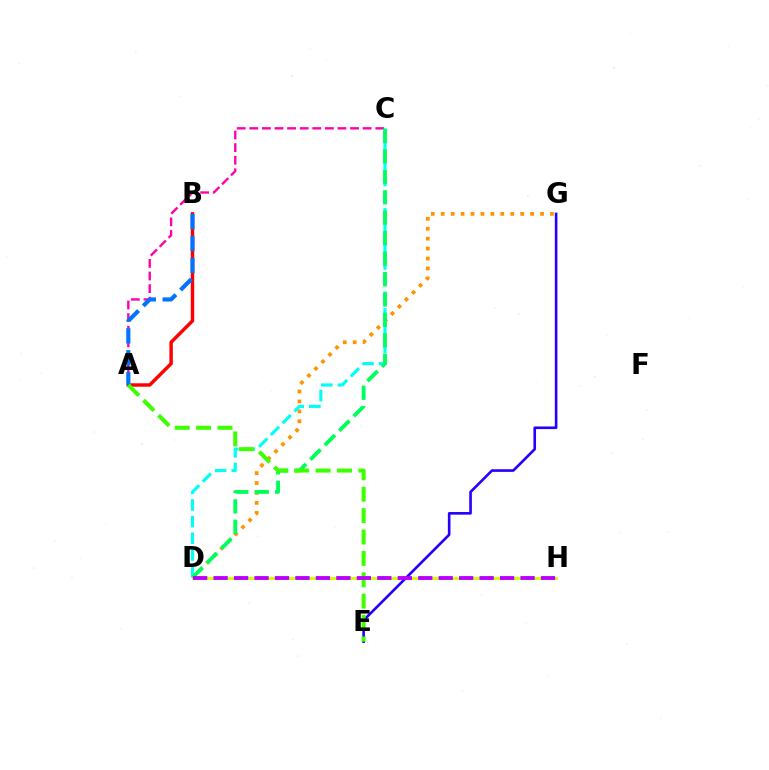{('A', 'B'): [{'color': '#ff0000', 'line_style': 'solid', 'thickness': 2.48}, {'color': '#0074ff', 'line_style': 'dashed', 'thickness': 2.98}], ('D', 'H'): [{'color': '#d1ff00', 'line_style': 'solid', 'thickness': 2.1}, {'color': '#b900ff', 'line_style': 'dashed', 'thickness': 2.78}], ('E', 'G'): [{'color': '#2500ff', 'line_style': 'solid', 'thickness': 1.89}], ('D', 'G'): [{'color': '#ff9400', 'line_style': 'dotted', 'thickness': 2.7}], ('A', 'C'): [{'color': '#ff00ac', 'line_style': 'dashed', 'thickness': 1.71}], ('C', 'D'): [{'color': '#00fff6', 'line_style': 'dashed', 'thickness': 2.26}, {'color': '#00ff5c', 'line_style': 'dashed', 'thickness': 2.78}], ('A', 'E'): [{'color': '#3dff00', 'line_style': 'dashed', 'thickness': 2.91}]}